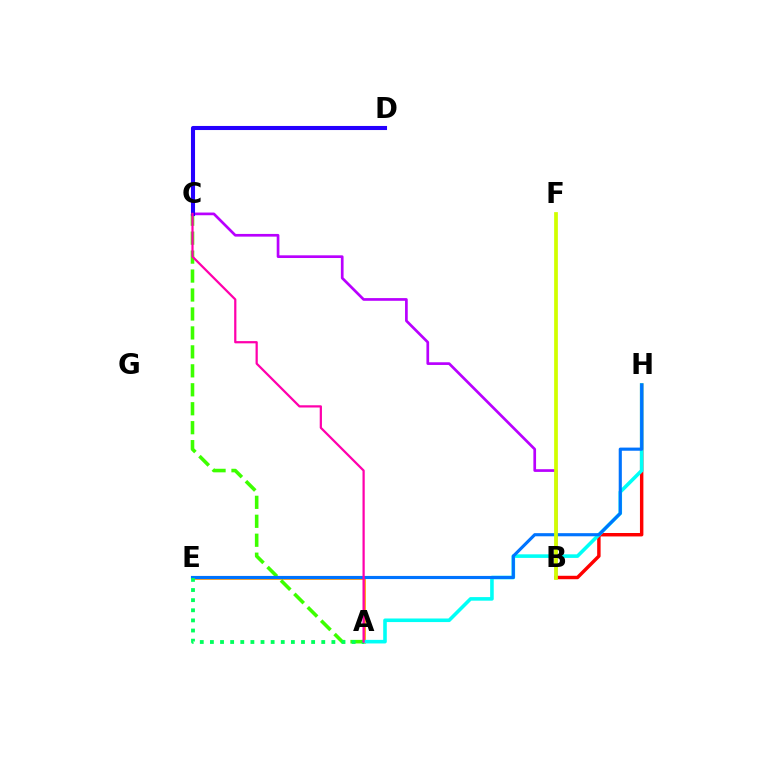{('A', 'E'): [{'color': '#ff9400', 'line_style': 'solid', 'thickness': 1.93}, {'color': '#00ff5c', 'line_style': 'dotted', 'thickness': 2.75}], ('B', 'H'): [{'color': '#ff0000', 'line_style': 'solid', 'thickness': 2.48}], ('B', 'C'): [{'color': '#b900ff', 'line_style': 'solid', 'thickness': 1.94}], ('A', 'H'): [{'color': '#00fff6', 'line_style': 'solid', 'thickness': 2.58}], ('A', 'C'): [{'color': '#3dff00', 'line_style': 'dashed', 'thickness': 2.58}, {'color': '#ff00ac', 'line_style': 'solid', 'thickness': 1.61}], ('E', 'H'): [{'color': '#0074ff', 'line_style': 'solid', 'thickness': 2.26}], ('C', 'D'): [{'color': '#2500ff', 'line_style': 'solid', 'thickness': 2.94}], ('B', 'F'): [{'color': '#d1ff00', 'line_style': 'solid', 'thickness': 2.69}]}